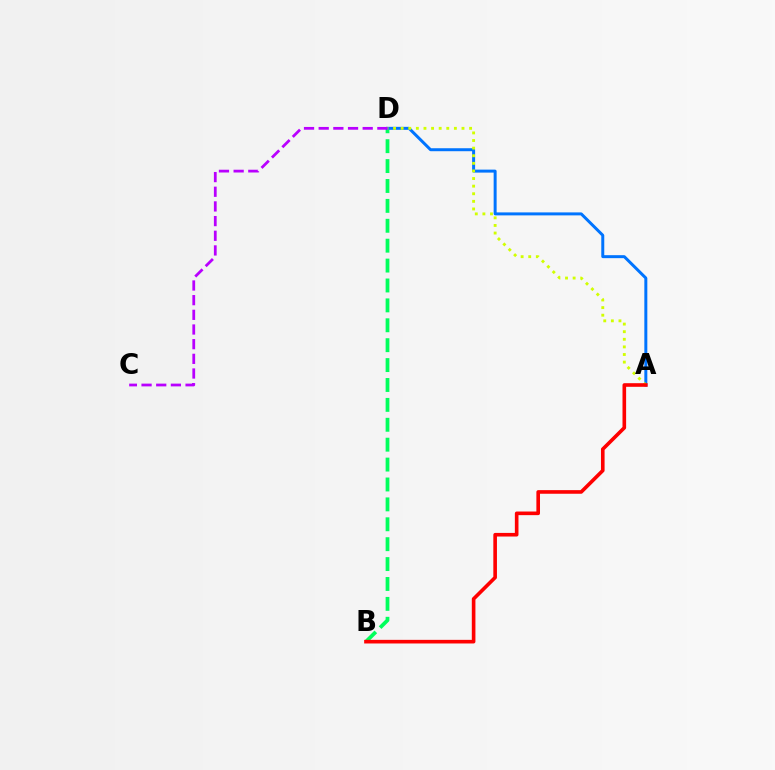{('B', 'D'): [{'color': '#00ff5c', 'line_style': 'dashed', 'thickness': 2.7}], ('A', 'D'): [{'color': '#0074ff', 'line_style': 'solid', 'thickness': 2.15}, {'color': '#d1ff00', 'line_style': 'dotted', 'thickness': 2.07}], ('C', 'D'): [{'color': '#b900ff', 'line_style': 'dashed', 'thickness': 1.99}], ('A', 'B'): [{'color': '#ff0000', 'line_style': 'solid', 'thickness': 2.61}]}